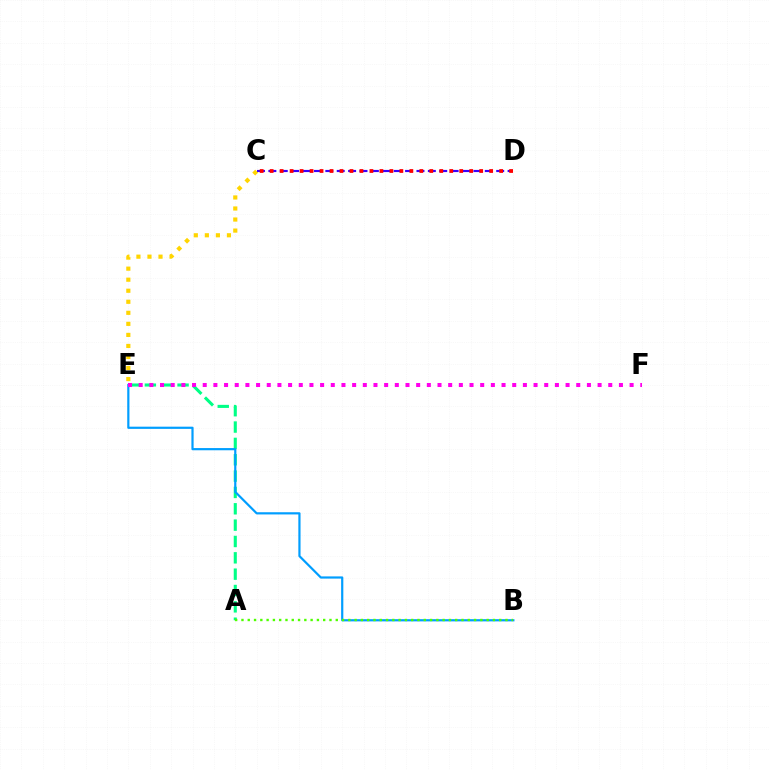{('C', 'E'): [{'color': '#ffd500', 'line_style': 'dotted', 'thickness': 3.0}], ('C', 'D'): [{'color': '#3700ff', 'line_style': 'dashed', 'thickness': 1.55}, {'color': '#ff0000', 'line_style': 'dotted', 'thickness': 2.71}], ('A', 'E'): [{'color': '#00ff86', 'line_style': 'dashed', 'thickness': 2.22}], ('B', 'E'): [{'color': '#009eff', 'line_style': 'solid', 'thickness': 1.58}], ('A', 'B'): [{'color': '#4fff00', 'line_style': 'dotted', 'thickness': 1.71}], ('E', 'F'): [{'color': '#ff00ed', 'line_style': 'dotted', 'thickness': 2.9}]}